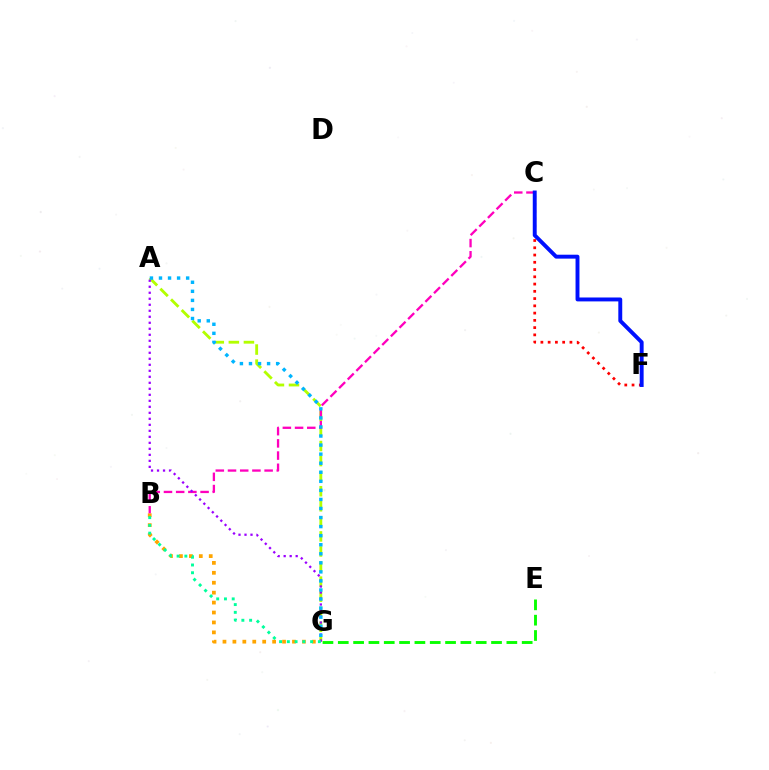{('A', 'G'): [{'color': '#b3ff00', 'line_style': 'dashed', 'thickness': 2.05}, {'color': '#9b00ff', 'line_style': 'dotted', 'thickness': 1.63}, {'color': '#00b5ff', 'line_style': 'dotted', 'thickness': 2.46}], ('E', 'G'): [{'color': '#08ff00', 'line_style': 'dashed', 'thickness': 2.08}], ('B', 'G'): [{'color': '#ffa500', 'line_style': 'dotted', 'thickness': 2.7}, {'color': '#00ff9d', 'line_style': 'dotted', 'thickness': 2.11}], ('B', 'C'): [{'color': '#ff00bd', 'line_style': 'dashed', 'thickness': 1.66}], ('C', 'F'): [{'color': '#ff0000', 'line_style': 'dotted', 'thickness': 1.97}, {'color': '#0010ff', 'line_style': 'solid', 'thickness': 2.82}]}